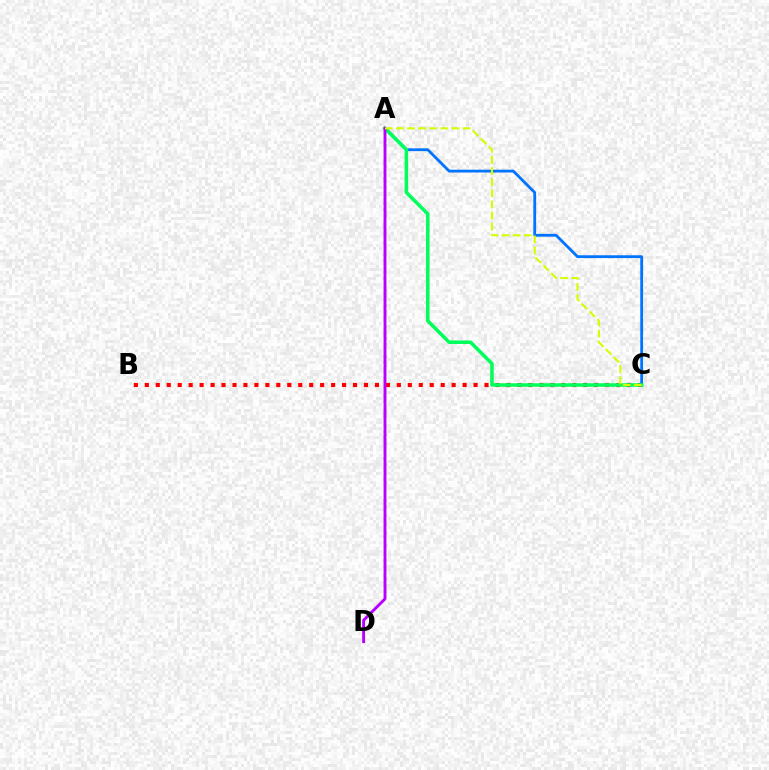{('B', 'C'): [{'color': '#ff0000', 'line_style': 'dotted', 'thickness': 2.98}], ('A', 'C'): [{'color': '#0074ff', 'line_style': 'solid', 'thickness': 2.02}, {'color': '#00ff5c', 'line_style': 'solid', 'thickness': 2.54}, {'color': '#d1ff00', 'line_style': 'dashed', 'thickness': 1.51}], ('A', 'D'): [{'color': '#b900ff', 'line_style': 'solid', 'thickness': 2.08}]}